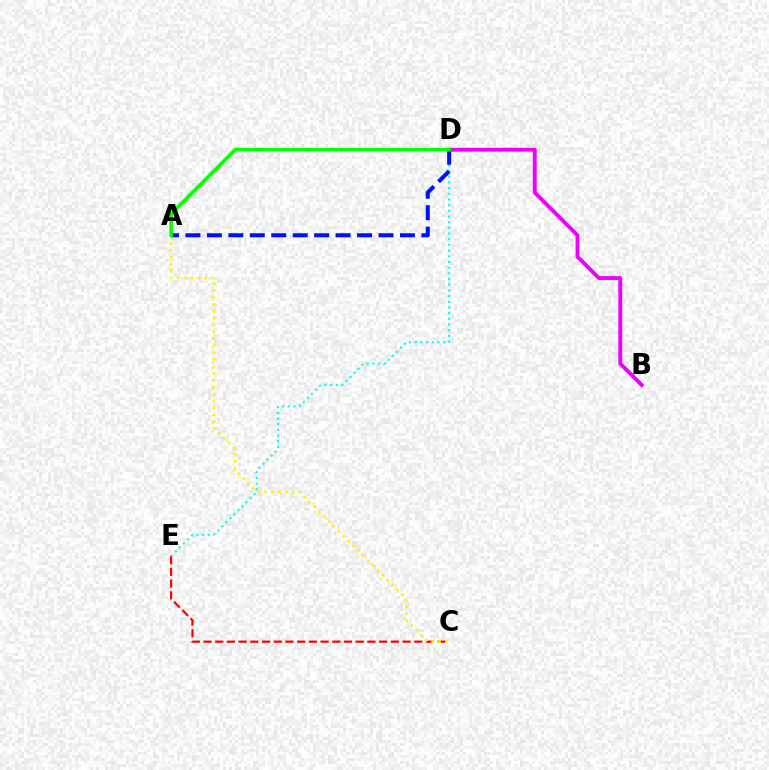{('C', 'E'): [{'color': '#ff0000', 'line_style': 'dashed', 'thickness': 1.59}], ('B', 'D'): [{'color': '#ee00ff', 'line_style': 'solid', 'thickness': 2.8}], ('A', 'C'): [{'color': '#fcf500', 'line_style': 'dotted', 'thickness': 1.88}], ('D', 'E'): [{'color': '#00fff6', 'line_style': 'dotted', 'thickness': 1.55}], ('A', 'D'): [{'color': '#0010ff', 'line_style': 'dashed', 'thickness': 2.91}, {'color': '#08ff00', 'line_style': 'solid', 'thickness': 2.61}]}